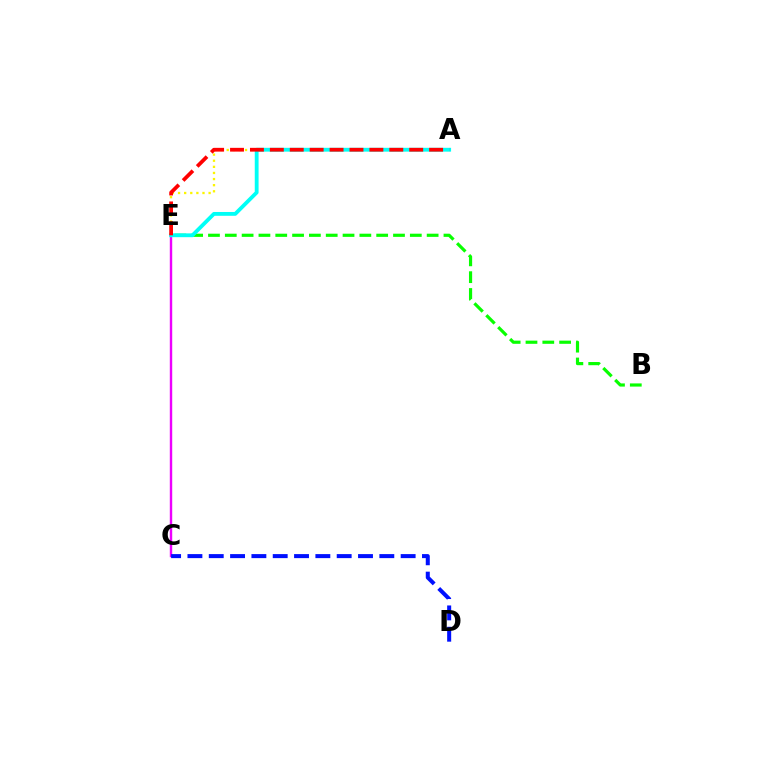{('C', 'E'): [{'color': '#ee00ff', 'line_style': 'solid', 'thickness': 1.74}], ('B', 'E'): [{'color': '#08ff00', 'line_style': 'dashed', 'thickness': 2.29}], ('A', 'E'): [{'color': '#fcf500', 'line_style': 'dotted', 'thickness': 1.66}, {'color': '#00fff6', 'line_style': 'solid', 'thickness': 2.75}, {'color': '#ff0000', 'line_style': 'dashed', 'thickness': 2.7}], ('C', 'D'): [{'color': '#0010ff', 'line_style': 'dashed', 'thickness': 2.9}]}